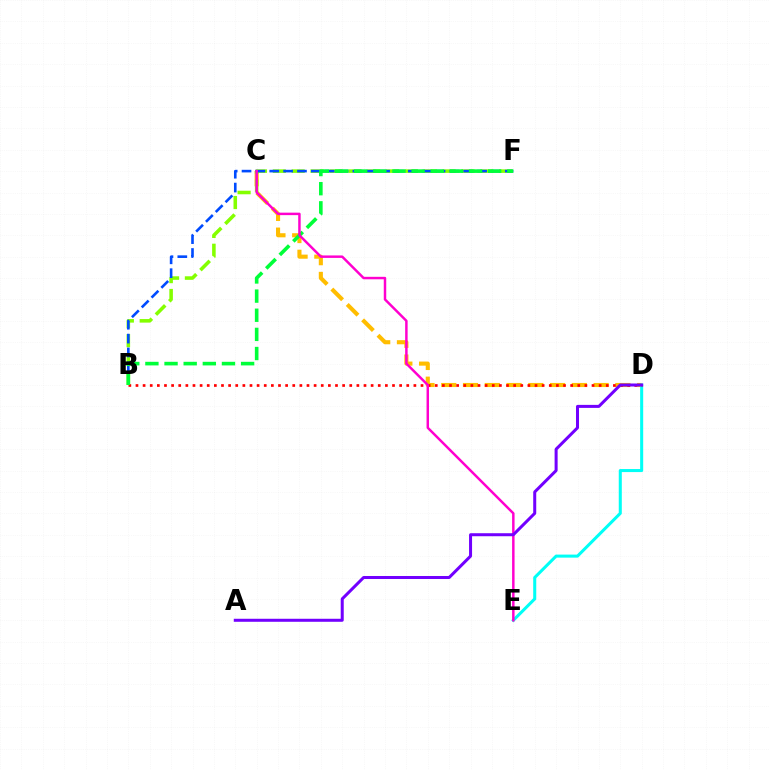{('C', 'D'): [{'color': '#ffbd00', 'line_style': 'dashed', 'thickness': 2.96}], ('B', 'F'): [{'color': '#84ff00', 'line_style': 'dashed', 'thickness': 2.56}, {'color': '#004bff', 'line_style': 'dashed', 'thickness': 1.88}, {'color': '#00ff39', 'line_style': 'dashed', 'thickness': 2.6}], ('D', 'E'): [{'color': '#00fff6', 'line_style': 'solid', 'thickness': 2.19}], ('B', 'D'): [{'color': '#ff0000', 'line_style': 'dotted', 'thickness': 1.94}], ('C', 'E'): [{'color': '#ff00cf', 'line_style': 'solid', 'thickness': 1.78}], ('A', 'D'): [{'color': '#7200ff', 'line_style': 'solid', 'thickness': 2.17}]}